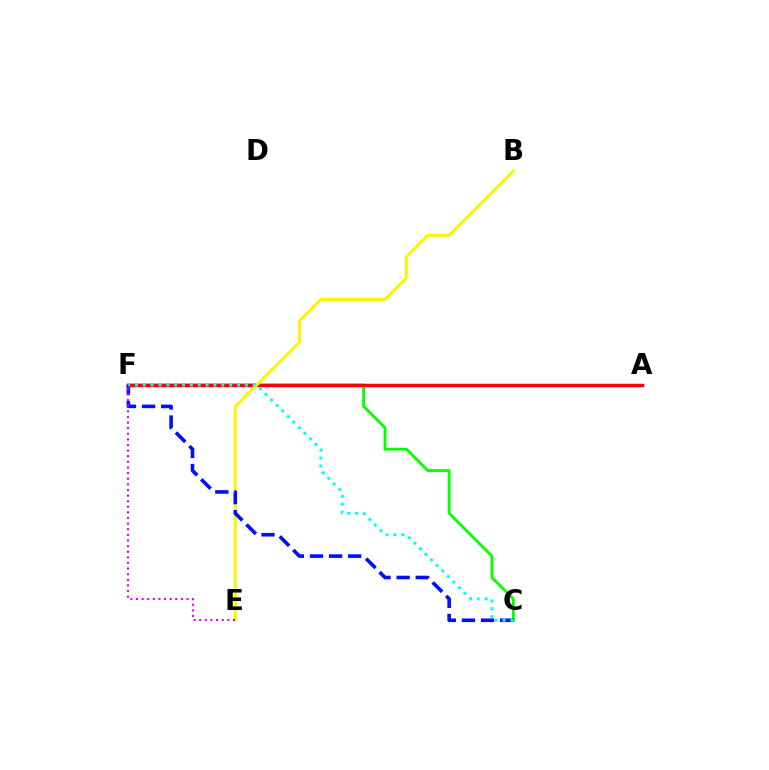{('C', 'F'): [{'color': '#08ff00', 'line_style': 'solid', 'thickness': 2.05}, {'color': '#0010ff', 'line_style': 'dashed', 'thickness': 2.6}, {'color': '#00fff6', 'line_style': 'dotted', 'thickness': 2.13}], ('A', 'F'): [{'color': '#ff0000', 'line_style': 'solid', 'thickness': 2.51}], ('B', 'E'): [{'color': '#fcf500', 'line_style': 'solid', 'thickness': 2.11}], ('E', 'F'): [{'color': '#ee00ff', 'line_style': 'dotted', 'thickness': 1.53}]}